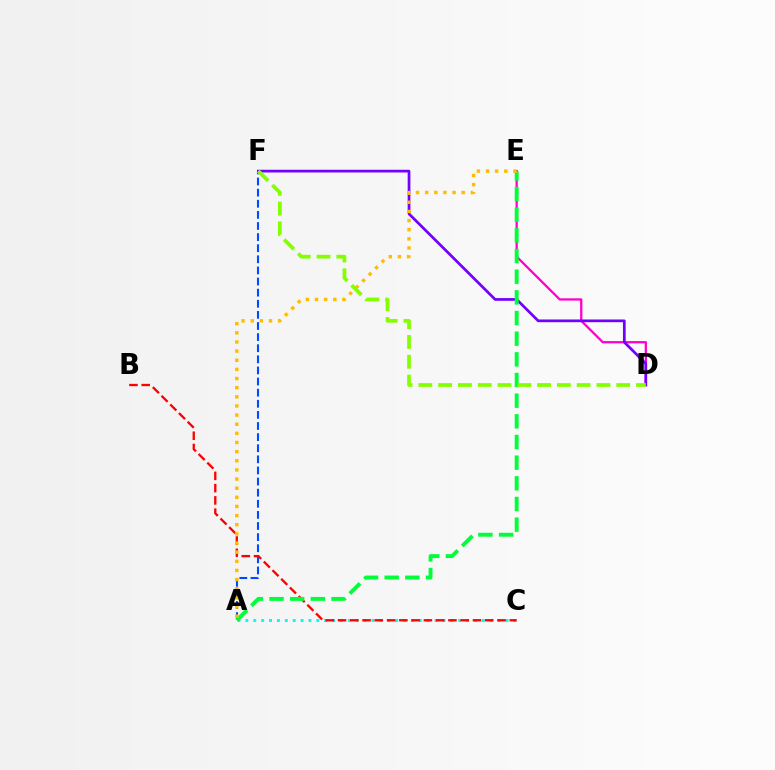{('D', 'E'): [{'color': '#ff00cf', 'line_style': 'solid', 'thickness': 1.65}], ('D', 'F'): [{'color': '#7200ff', 'line_style': 'solid', 'thickness': 1.96}, {'color': '#84ff00', 'line_style': 'dashed', 'thickness': 2.69}], ('A', 'F'): [{'color': '#004bff', 'line_style': 'dashed', 'thickness': 1.51}], ('A', 'C'): [{'color': '#00fff6', 'line_style': 'dotted', 'thickness': 2.14}], ('B', 'C'): [{'color': '#ff0000', 'line_style': 'dashed', 'thickness': 1.67}], ('A', 'E'): [{'color': '#00ff39', 'line_style': 'dashed', 'thickness': 2.81}, {'color': '#ffbd00', 'line_style': 'dotted', 'thickness': 2.48}]}